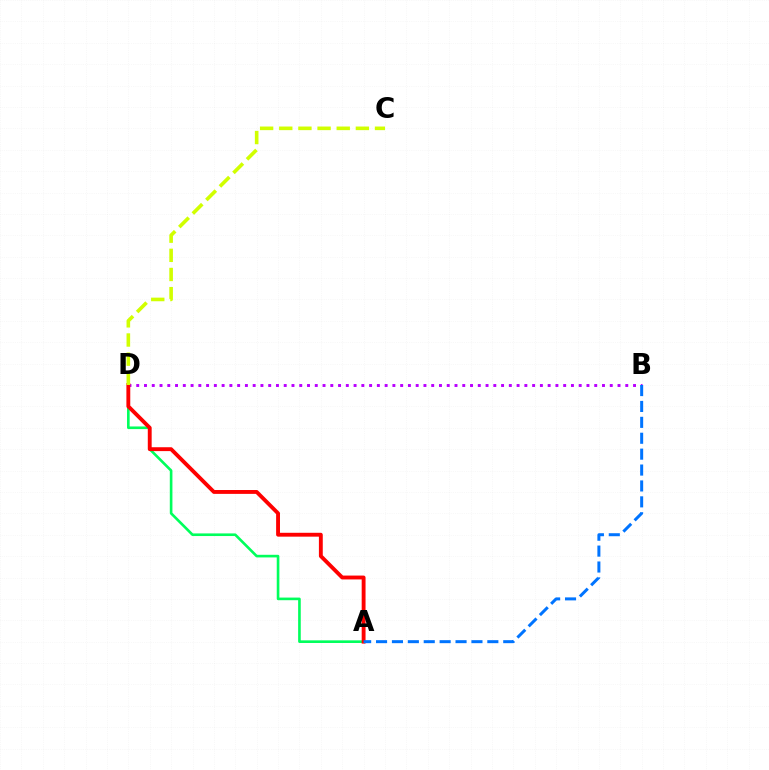{('B', 'D'): [{'color': '#b900ff', 'line_style': 'dotted', 'thickness': 2.11}], ('A', 'D'): [{'color': '#00ff5c', 'line_style': 'solid', 'thickness': 1.9}, {'color': '#ff0000', 'line_style': 'solid', 'thickness': 2.78}], ('C', 'D'): [{'color': '#d1ff00', 'line_style': 'dashed', 'thickness': 2.6}], ('A', 'B'): [{'color': '#0074ff', 'line_style': 'dashed', 'thickness': 2.16}]}